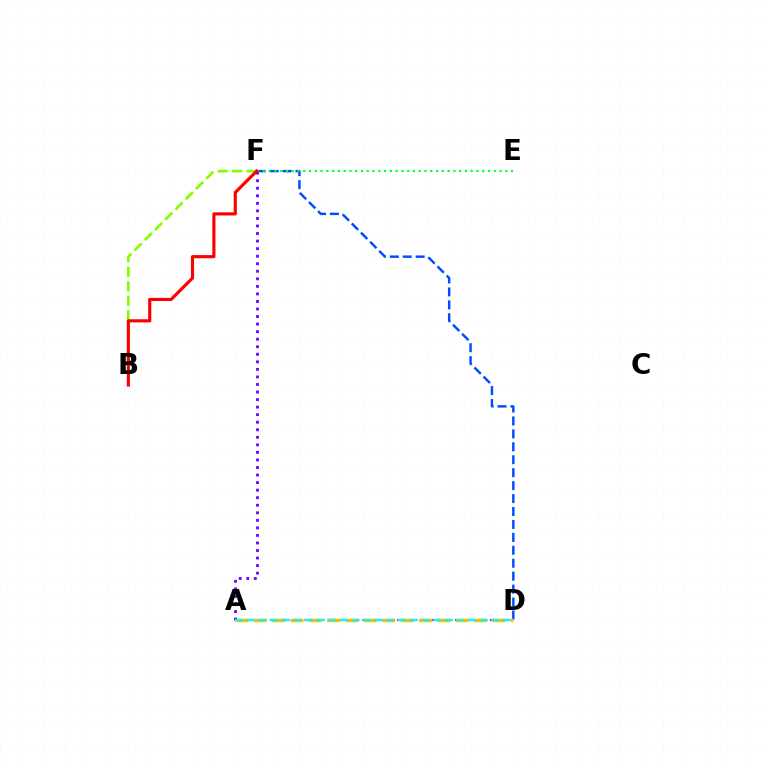{('B', 'F'): [{'color': '#84ff00', 'line_style': 'dashed', 'thickness': 1.97}, {'color': '#ff0000', 'line_style': 'solid', 'thickness': 2.26}], ('D', 'F'): [{'color': '#004bff', 'line_style': 'dashed', 'thickness': 1.76}], ('A', 'D'): [{'color': '#ff00cf', 'line_style': 'dashed', 'thickness': 1.57}, {'color': '#ffbd00', 'line_style': 'dashed', 'thickness': 2.49}, {'color': '#00fff6', 'line_style': 'dashed', 'thickness': 1.58}], ('E', 'F'): [{'color': '#00ff39', 'line_style': 'dotted', 'thickness': 1.57}], ('A', 'F'): [{'color': '#7200ff', 'line_style': 'dotted', 'thickness': 2.05}]}